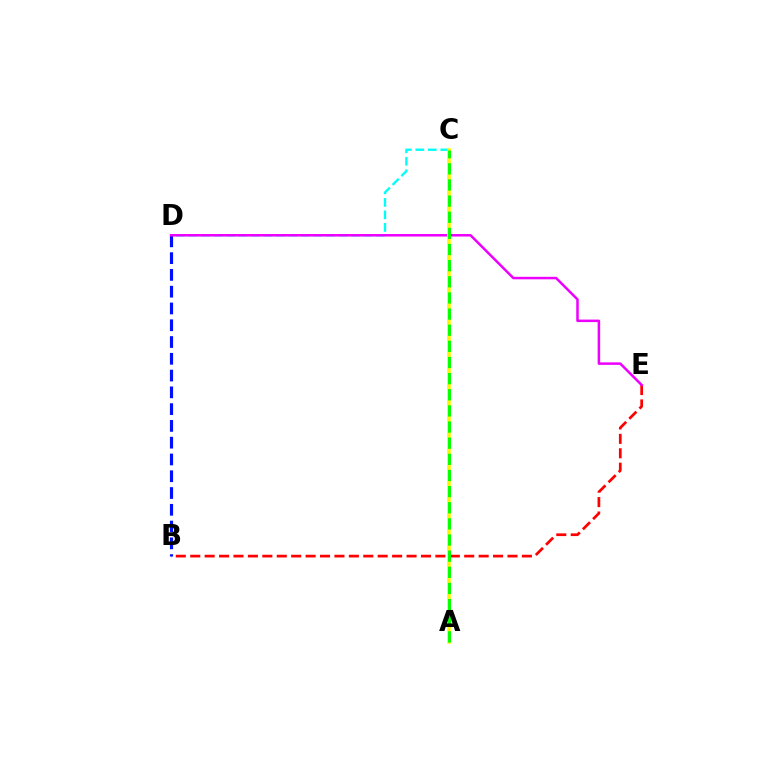{('B', 'E'): [{'color': '#ff0000', 'line_style': 'dashed', 'thickness': 1.96}], ('C', 'D'): [{'color': '#00fff6', 'line_style': 'dashed', 'thickness': 1.7}], ('B', 'D'): [{'color': '#0010ff', 'line_style': 'dashed', 'thickness': 2.28}], ('D', 'E'): [{'color': '#ee00ff', 'line_style': 'solid', 'thickness': 1.81}], ('A', 'C'): [{'color': '#fcf500', 'line_style': 'solid', 'thickness': 2.54}, {'color': '#08ff00', 'line_style': 'dashed', 'thickness': 2.19}]}